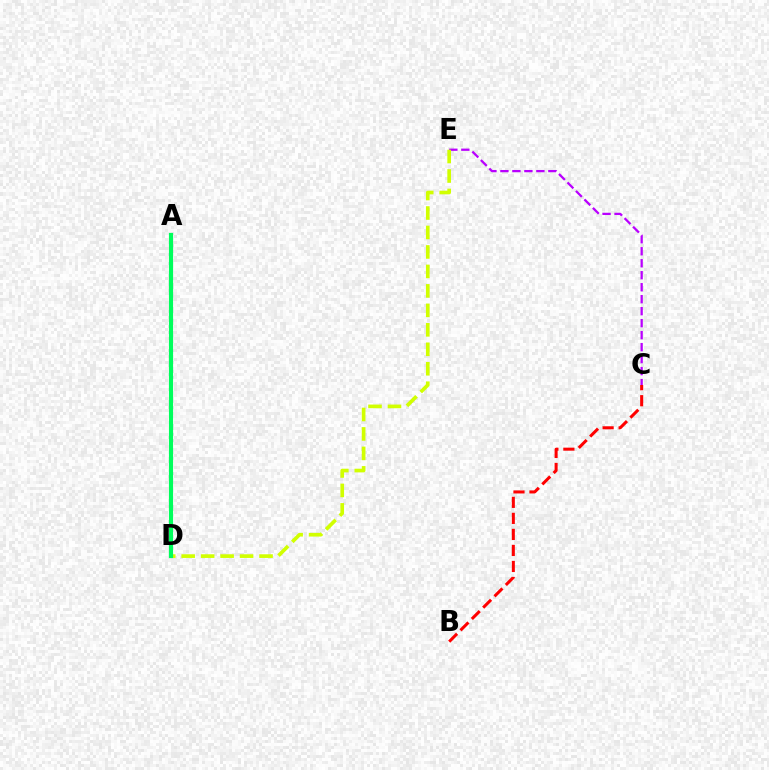{('B', 'C'): [{'color': '#ff0000', 'line_style': 'dashed', 'thickness': 2.18}], ('C', 'E'): [{'color': '#b900ff', 'line_style': 'dashed', 'thickness': 1.63}], ('D', 'E'): [{'color': '#d1ff00', 'line_style': 'dashed', 'thickness': 2.64}], ('A', 'D'): [{'color': '#0074ff', 'line_style': 'dotted', 'thickness': 2.2}, {'color': '#00ff5c', 'line_style': 'solid', 'thickness': 2.98}]}